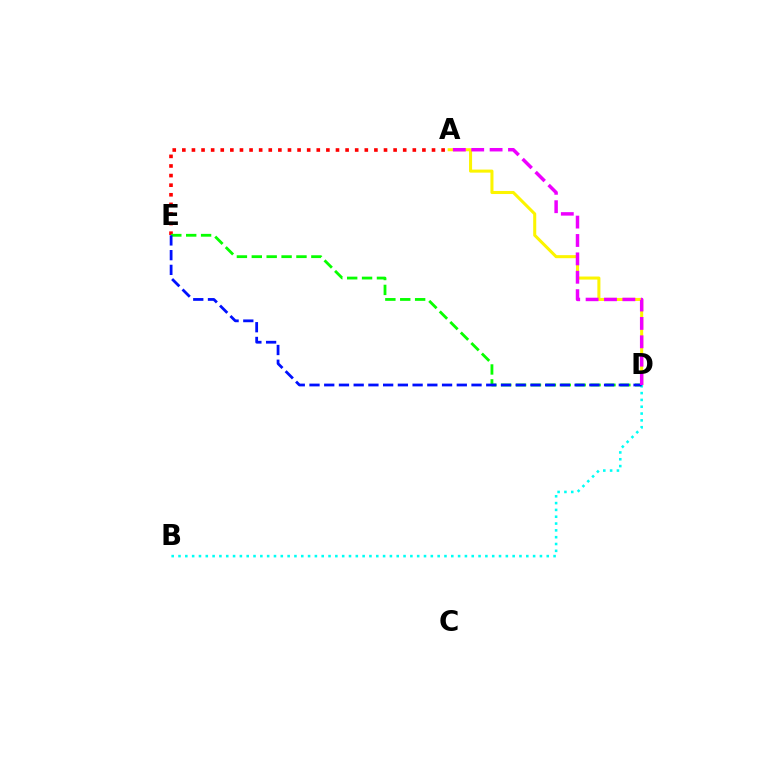{('A', 'E'): [{'color': '#ff0000', 'line_style': 'dotted', 'thickness': 2.61}], ('A', 'D'): [{'color': '#fcf500', 'line_style': 'solid', 'thickness': 2.19}, {'color': '#ee00ff', 'line_style': 'dashed', 'thickness': 2.5}], ('D', 'E'): [{'color': '#08ff00', 'line_style': 'dashed', 'thickness': 2.02}, {'color': '#0010ff', 'line_style': 'dashed', 'thickness': 2.0}], ('B', 'D'): [{'color': '#00fff6', 'line_style': 'dotted', 'thickness': 1.85}]}